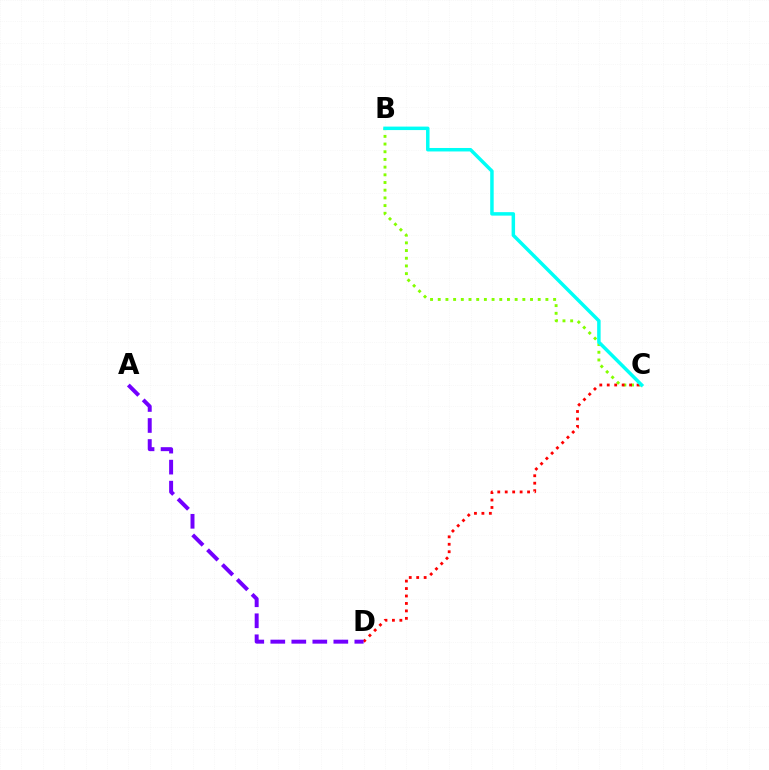{('B', 'C'): [{'color': '#84ff00', 'line_style': 'dotted', 'thickness': 2.09}, {'color': '#00fff6', 'line_style': 'solid', 'thickness': 2.51}], ('C', 'D'): [{'color': '#ff0000', 'line_style': 'dotted', 'thickness': 2.02}], ('A', 'D'): [{'color': '#7200ff', 'line_style': 'dashed', 'thickness': 2.85}]}